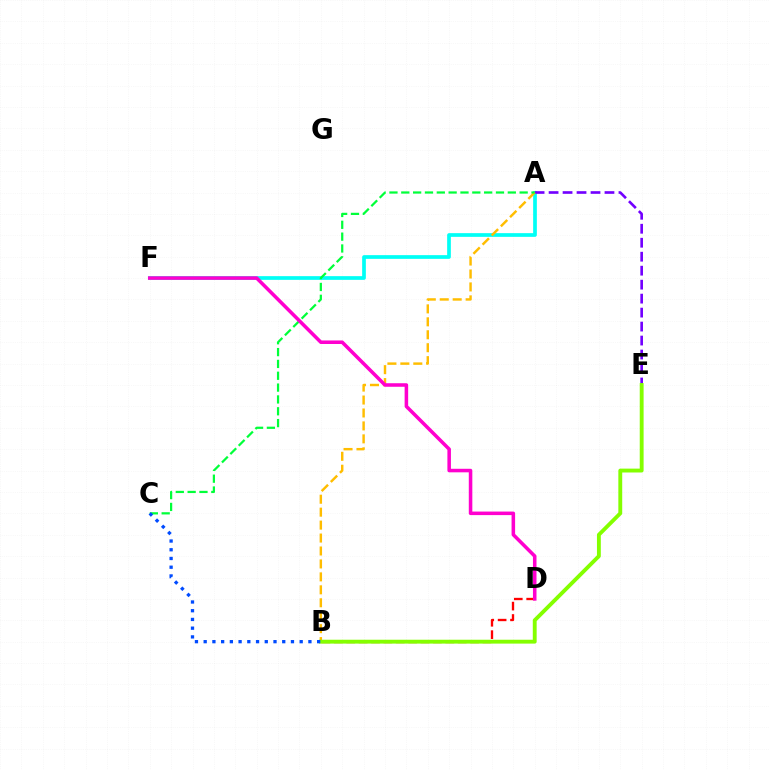{('A', 'F'): [{'color': '#00fff6', 'line_style': 'solid', 'thickness': 2.67}], ('A', 'E'): [{'color': '#7200ff', 'line_style': 'dashed', 'thickness': 1.9}], ('A', 'B'): [{'color': '#ffbd00', 'line_style': 'dashed', 'thickness': 1.76}], ('A', 'C'): [{'color': '#00ff39', 'line_style': 'dashed', 'thickness': 1.61}], ('B', 'D'): [{'color': '#ff0000', 'line_style': 'dashed', 'thickness': 1.68}], ('B', 'E'): [{'color': '#84ff00', 'line_style': 'solid', 'thickness': 2.78}], ('B', 'C'): [{'color': '#004bff', 'line_style': 'dotted', 'thickness': 2.37}], ('D', 'F'): [{'color': '#ff00cf', 'line_style': 'solid', 'thickness': 2.55}]}